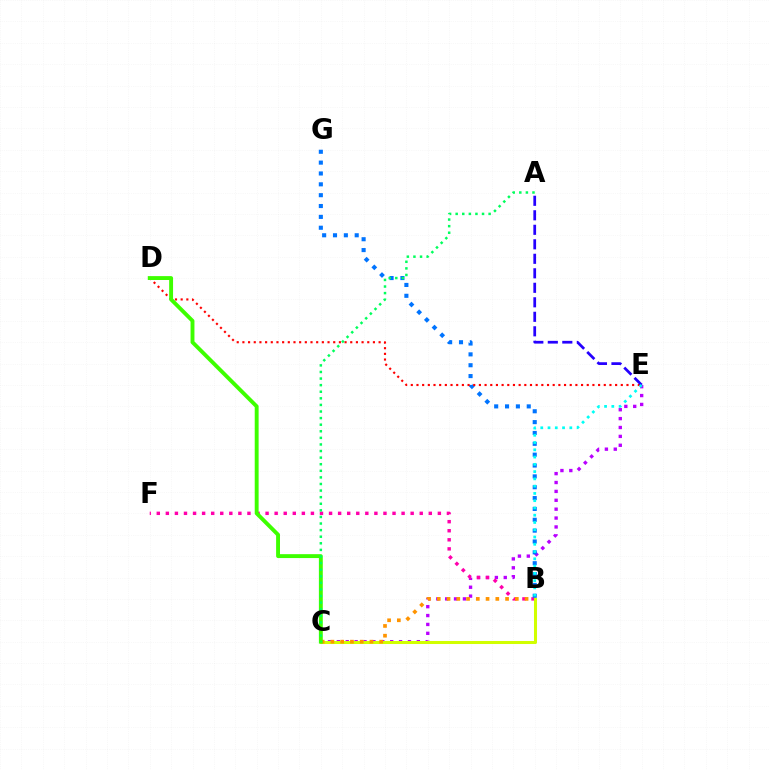{('C', 'E'): [{'color': '#b900ff', 'line_style': 'dotted', 'thickness': 2.41}], ('B', 'F'): [{'color': '#ff00ac', 'line_style': 'dotted', 'thickness': 2.46}], ('B', 'G'): [{'color': '#0074ff', 'line_style': 'dotted', 'thickness': 2.95}], ('B', 'C'): [{'color': '#d1ff00', 'line_style': 'solid', 'thickness': 2.19}, {'color': '#ff9400', 'line_style': 'dotted', 'thickness': 2.65}], ('D', 'E'): [{'color': '#ff0000', 'line_style': 'dotted', 'thickness': 1.54}], ('C', 'D'): [{'color': '#3dff00', 'line_style': 'solid', 'thickness': 2.8}], ('A', 'E'): [{'color': '#2500ff', 'line_style': 'dashed', 'thickness': 1.97}], ('A', 'C'): [{'color': '#00ff5c', 'line_style': 'dotted', 'thickness': 1.79}], ('B', 'E'): [{'color': '#00fff6', 'line_style': 'dotted', 'thickness': 1.97}]}